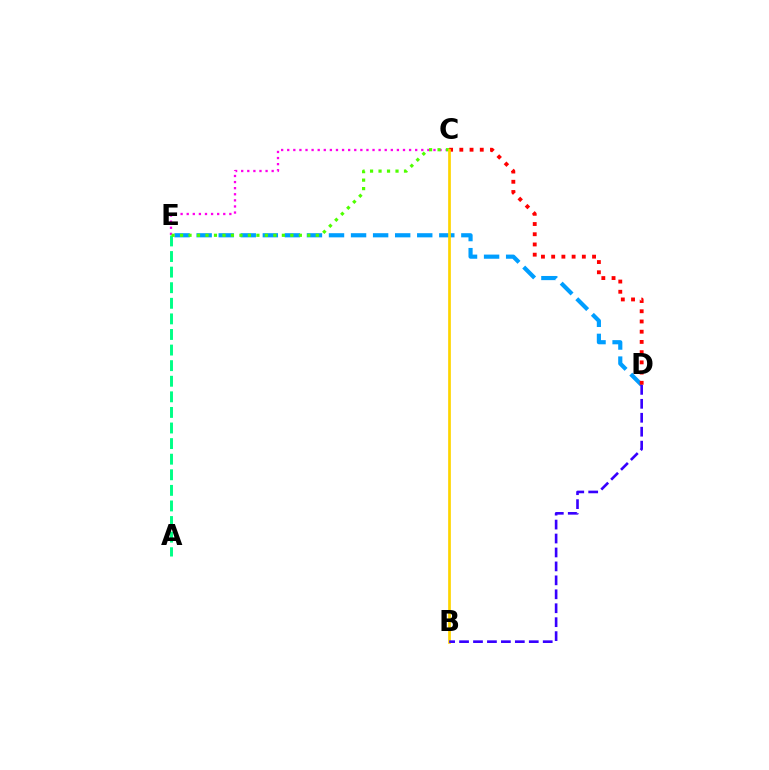{('D', 'E'): [{'color': '#009eff', 'line_style': 'dashed', 'thickness': 3.0}], ('C', 'E'): [{'color': '#ff00ed', 'line_style': 'dotted', 'thickness': 1.66}, {'color': '#4fff00', 'line_style': 'dotted', 'thickness': 2.31}], ('A', 'E'): [{'color': '#00ff86', 'line_style': 'dashed', 'thickness': 2.12}], ('C', 'D'): [{'color': '#ff0000', 'line_style': 'dotted', 'thickness': 2.78}], ('B', 'C'): [{'color': '#ffd500', 'line_style': 'solid', 'thickness': 1.95}], ('B', 'D'): [{'color': '#3700ff', 'line_style': 'dashed', 'thickness': 1.89}]}